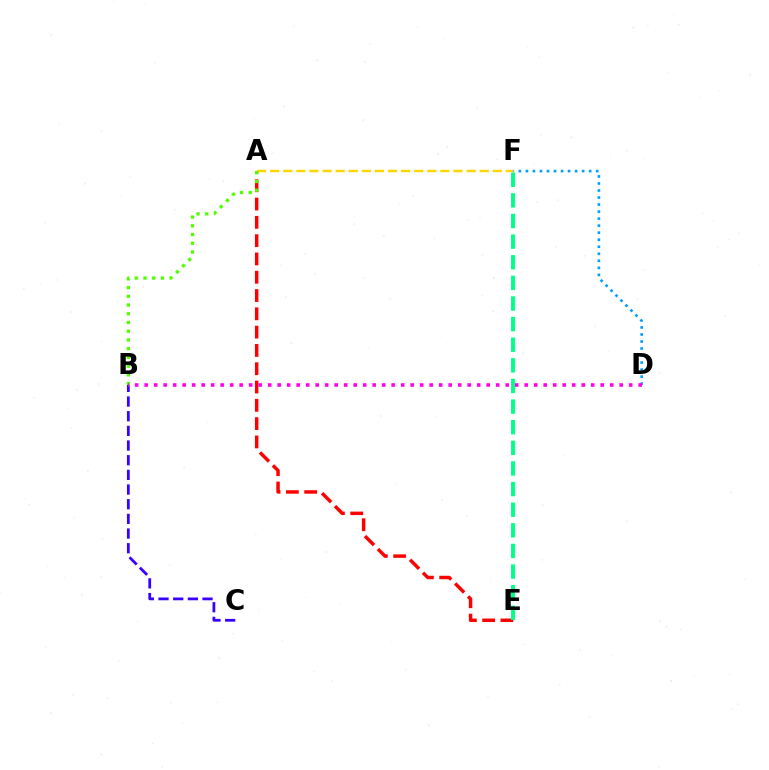{('A', 'E'): [{'color': '#ff0000', 'line_style': 'dashed', 'thickness': 2.49}], ('D', 'F'): [{'color': '#009eff', 'line_style': 'dotted', 'thickness': 1.91}], ('A', 'F'): [{'color': '#ffd500', 'line_style': 'dashed', 'thickness': 1.78}], ('B', 'C'): [{'color': '#3700ff', 'line_style': 'dashed', 'thickness': 1.99}], ('A', 'B'): [{'color': '#4fff00', 'line_style': 'dotted', 'thickness': 2.37}], ('E', 'F'): [{'color': '#00ff86', 'line_style': 'dashed', 'thickness': 2.8}], ('B', 'D'): [{'color': '#ff00ed', 'line_style': 'dotted', 'thickness': 2.58}]}